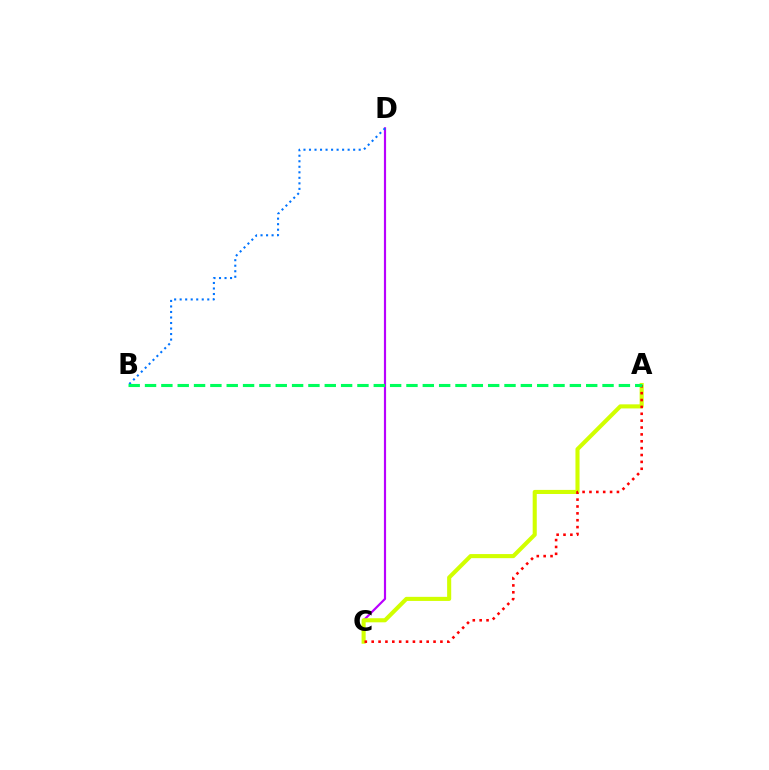{('C', 'D'): [{'color': '#b900ff', 'line_style': 'solid', 'thickness': 1.57}], ('A', 'C'): [{'color': '#d1ff00', 'line_style': 'solid', 'thickness': 2.94}, {'color': '#ff0000', 'line_style': 'dotted', 'thickness': 1.87}], ('B', 'D'): [{'color': '#0074ff', 'line_style': 'dotted', 'thickness': 1.5}], ('A', 'B'): [{'color': '#00ff5c', 'line_style': 'dashed', 'thickness': 2.22}]}